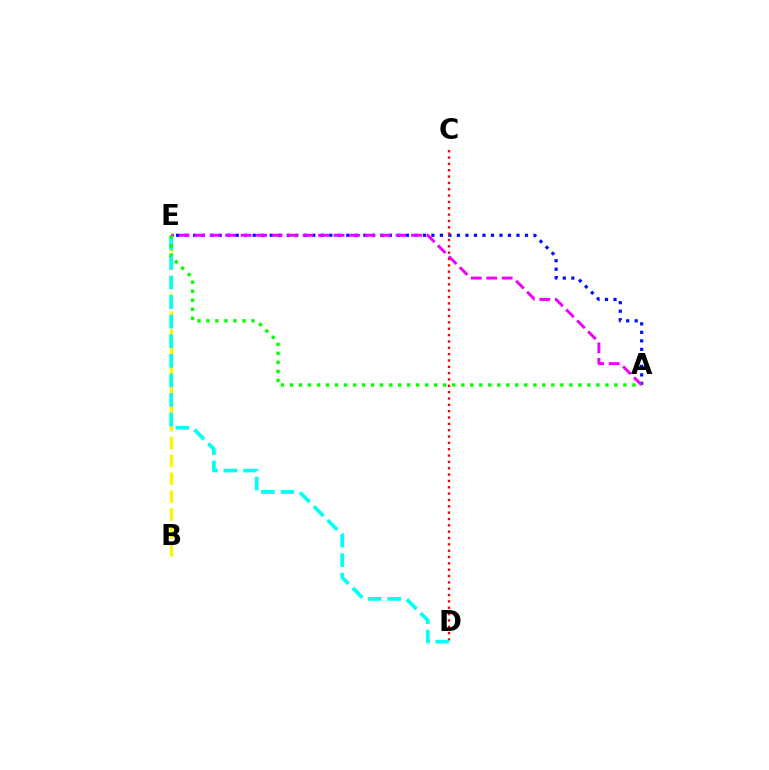{('A', 'E'): [{'color': '#0010ff', 'line_style': 'dotted', 'thickness': 2.31}, {'color': '#ee00ff', 'line_style': 'dashed', 'thickness': 2.1}, {'color': '#08ff00', 'line_style': 'dotted', 'thickness': 2.45}], ('B', 'E'): [{'color': '#fcf500', 'line_style': 'dashed', 'thickness': 2.43}], ('C', 'D'): [{'color': '#ff0000', 'line_style': 'dotted', 'thickness': 1.72}], ('D', 'E'): [{'color': '#00fff6', 'line_style': 'dashed', 'thickness': 2.66}]}